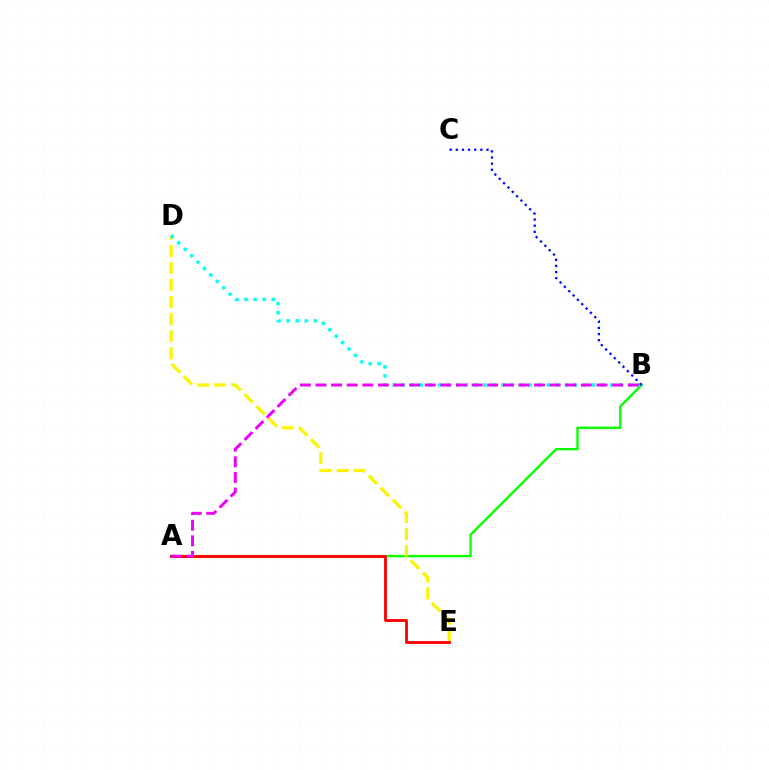{('A', 'B'): [{'color': '#08ff00', 'line_style': 'solid', 'thickness': 1.7}, {'color': '#ee00ff', 'line_style': 'dashed', 'thickness': 2.12}], ('D', 'E'): [{'color': '#fcf500', 'line_style': 'dashed', 'thickness': 2.32}], ('B', 'D'): [{'color': '#00fff6', 'line_style': 'dotted', 'thickness': 2.46}], ('A', 'E'): [{'color': '#ff0000', 'line_style': 'solid', 'thickness': 2.05}], ('B', 'C'): [{'color': '#0010ff', 'line_style': 'dotted', 'thickness': 1.67}]}